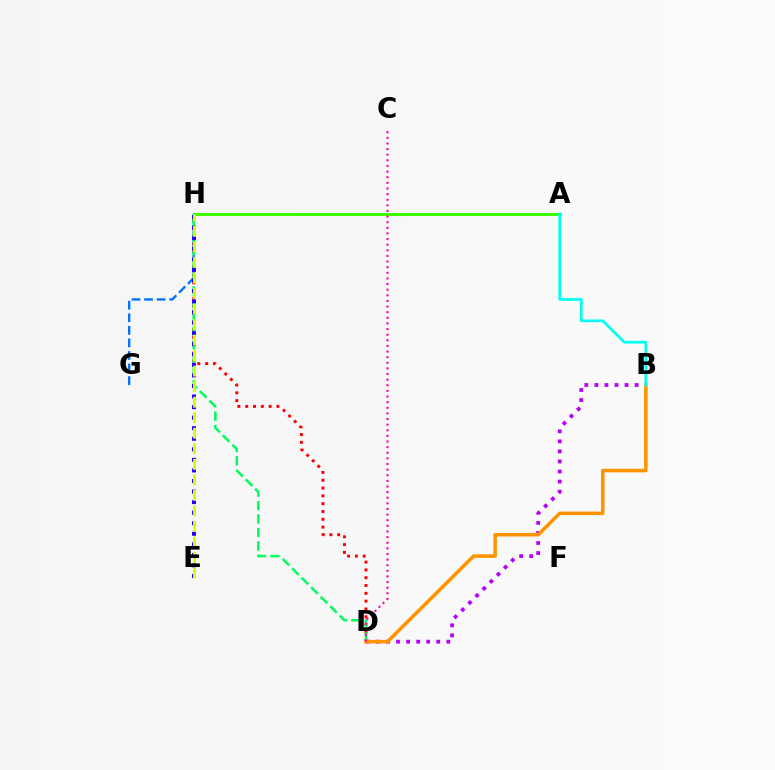{('A', 'H'): [{'color': '#3dff00', 'line_style': 'solid', 'thickness': 2.21}], ('D', 'H'): [{'color': '#ff0000', 'line_style': 'dotted', 'thickness': 2.12}, {'color': '#00ff5c', 'line_style': 'dashed', 'thickness': 1.82}], ('B', 'D'): [{'color': '#b900ff', 'line_style': 'dotted', 'thickness': 2.73}, {'color': '#ff9400', 'line_style': 'solid', 'thickness': 2.56}], ('G', 'H'): [{'color': '#0074ff', 'line_style': 'dashed', 'thickness': 1.71}], ('E', 'H'): [{'color': '#2500ff', 'line_style': 'dotted', 'thickness': 2.87}, {'color': '#d1ff00', 'line_style': 'dashed', 'thickness': 2.11}], ('A', 'B'): [{'color': '#00fff6', 'line_style': 'solid', 'thickness': 1.96}], ('C', 'D'): [{'color': '#ff00ac', 'line_style': 'dotted', 'thickness': 1.53}]}